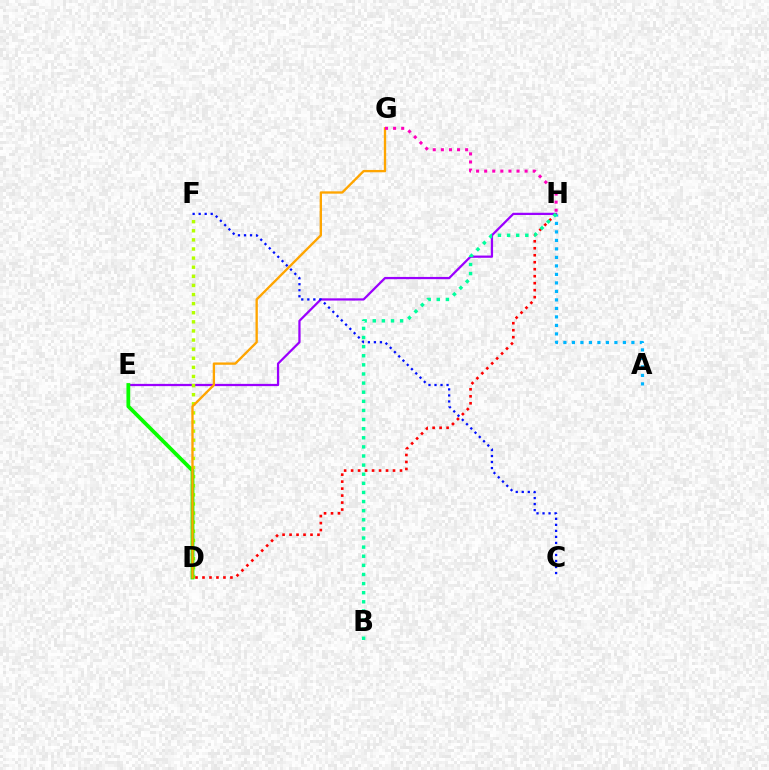{('E', 'H'): [{'color': '#9b00ff', 'line_style': 'solid', 'thickness': 1.62}], ('D', 'F'): [{'color': '#b3ff00', 'line_style': 'dotted', 'thickness': 2.47}], ('D', 'H'): [{'color': '#ff0000', 'line_style': 'dotted', 'thickness': 1.9}], ('A', 'H'): [{'color': '#00b5ff', 'line_style': 'dotted', 'thickness': 2.31}], ('B', 'H'): [{'color': '#00ff9d', 'line_style': 'dotted', 'thickness': 2.48}], ('D', 'E'): [{'color': '#08ff00', 'line_style': 'solid', 'thickness': 2.72}], ('C', 'F'): [{'color': '#0010ff', 'line_style': 'dotted', 'thickness': 1.64}], ('D', 'G'): [{'color': '#ffa500', 'line_style': 'solid', 'thickness': 1.68}], ('G', 'H'): [{'color': '#ff00bd', 'line_style': 'dotted', 'thickness': 2.2}]}